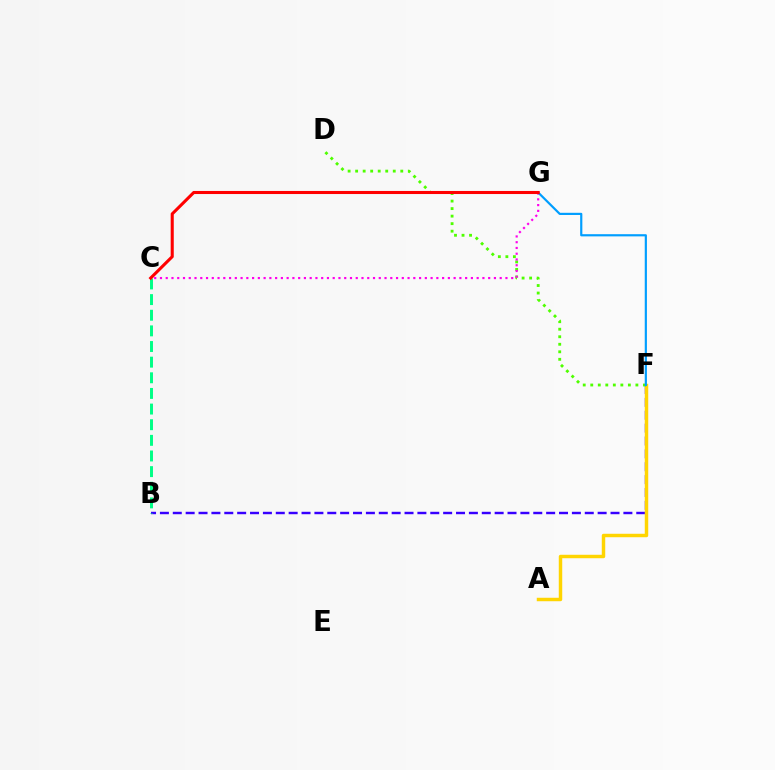{('B', 'F'): [{'color': '#3700ff', 'line_style': 'dashed', 'thickness': 1.75}], ('A', 'F'): [{'color': '#ffd500', 'line_style': 'solid', 'thickness': 2.49}], ('D', 'F'): [{'color': '#4fff00', 'line_style': 'dotted', 'thickness': 2.04}], ('C', 'G'): [{'color': '#ff00ed', 'line_style': 'dotted', 'thickness': 1.56}, {'color': '#ff0000', 'line_style': 'solid', 'thickness': 2.21}], ('B', 'C'): [{'color': '#00ff86', 'line_style': 'dashed', 'thickness': 2.12}], ('F', 'G'): [{'color': '#009eff', 'line_style': 'solid', 'thickness': 1.57}]}